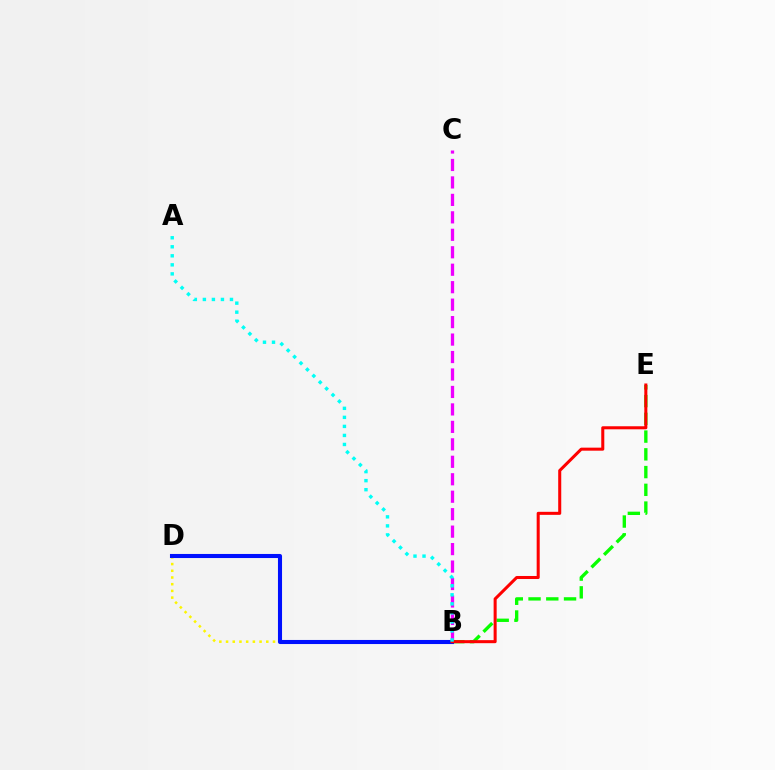{('B', 'E'): [{'color': '#08ff00', 'line_style': 'dashed', 'thickness': 2.41}, {'color': '#ff0000', 'line_style': 'solid', 'thickness': 2.19}], ('B', 'C'): [{'color': '#ee00ff', 'line_style': 'dashed', 'thickness': 2.37}], ('B', 'D'): [{'color': '#fcf500', 'line_style': 'dotted', 'thickness': 1.82}, {'color': '#0010ff', 'line_style': 'solid', 'thickness': 2.93}], ('A', 'B'): [{'color': '#00fff6', 'line_style': 'dotted', 'thickness': 2.45}]}